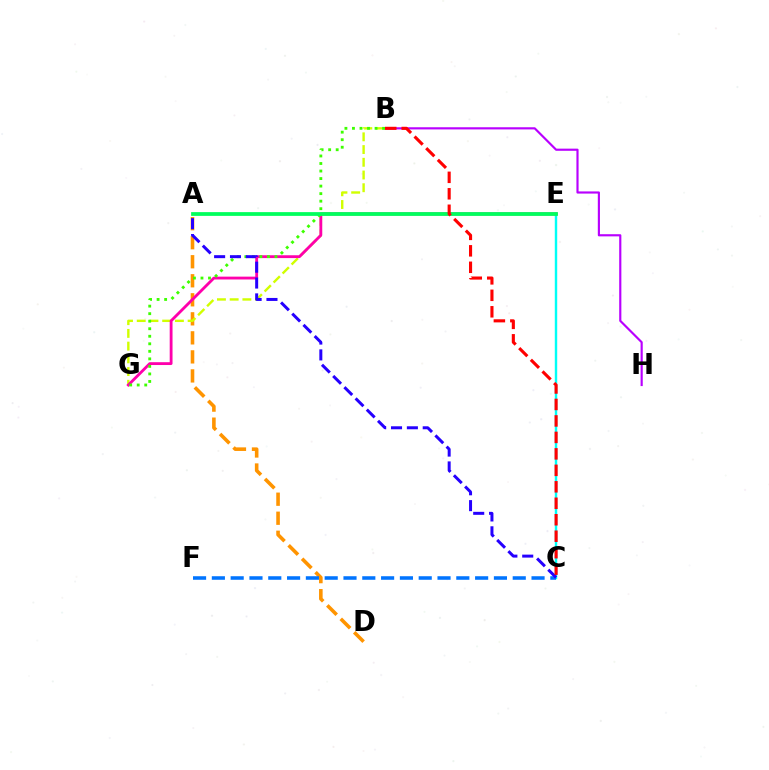{('B', 'H'): [{'color': '#b900ff', 'line_style': 'solid', 'thickness': 1.56}], ('C', 'E'): [{'color': '#00fff6', 'line_style': 'solid', 'thickness': 1.74}], ('A', 'D'): [{'color': '#ff9400', 'line_style': 'dashed', 'thickness': 2.59}], ('B', 'G'): [{'color': '#d1ff00', 'line_style': 'dashed', 'thickness': 1.73}, {'color': '#3dff00', 'line_style': 'dotted', 'thickness': 2.05}], ('C', 'F'): [{'color': '#0074ff', 'line_style': 'dashed', 'thickness': 2.55}], ('E', 'G'): [{'color': '#ff00ac', 'line_style': 'solid', 'thickness': 2.04}], ('A', 'E'): [{'color': '#00ff5c', 'line_style': 'solid', 'thickness': 2.71}], ('A', 'C'): [{'color': '#2500ff', 'line_style': 'dashed', 'thickness': 2.15}], ('B', 'C'): [{'color': '#ff0000', 'line_style': 'dashed', 'thickness': 2.24}]}